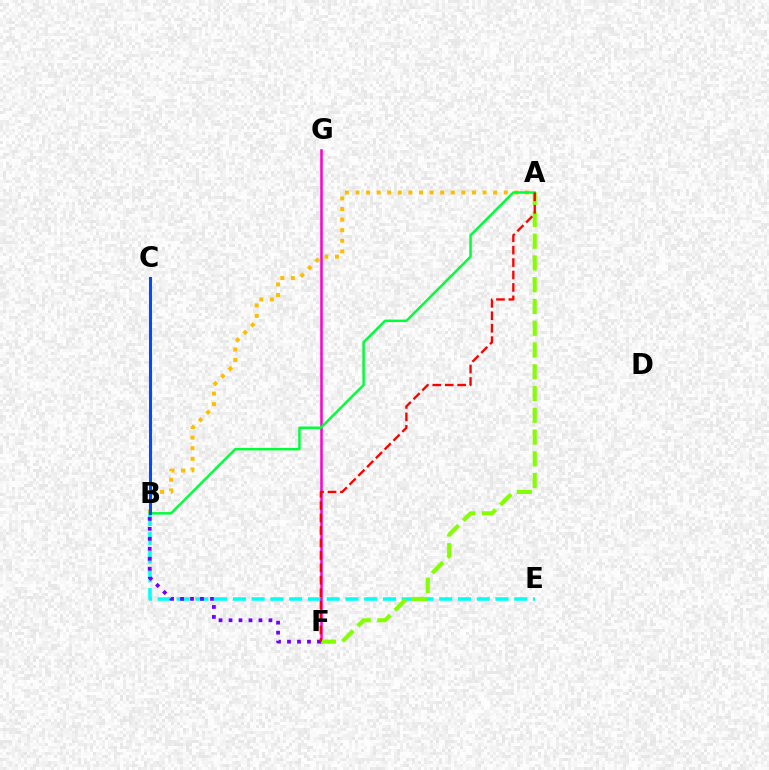{('B', 'E'): [{'color': '#00fff6', 'line_style': 'dashed', 'thickness': 2.55}], ('A', 'B'): [{'color': '#ffbd00', 'line_style': 'dotted', 'thickness': 2.88}, {'color': '#00ff39', 'line_style': 'solid', 'thickness': 1.79}], ('F', 'G'): [{'color': '#ff00cf', 'line_style': 'solid', 'thickness': 1.82}], ('A', 'F'): [{'color': '#84ff00', 'line_style': 'dashed', 'thickness': 2.96}, {'color': '#ff0000', 'line_style': 'dashed', 'thickness': 1.69}], ('B', 'F'): [{'color': '#7200ff', 'line_style': 'dotted', 'thickness': 2.71}], ('B', 'C'): [{'color': '#004bff', 'line_style': 'solid', 'thickness': 2.2}]}